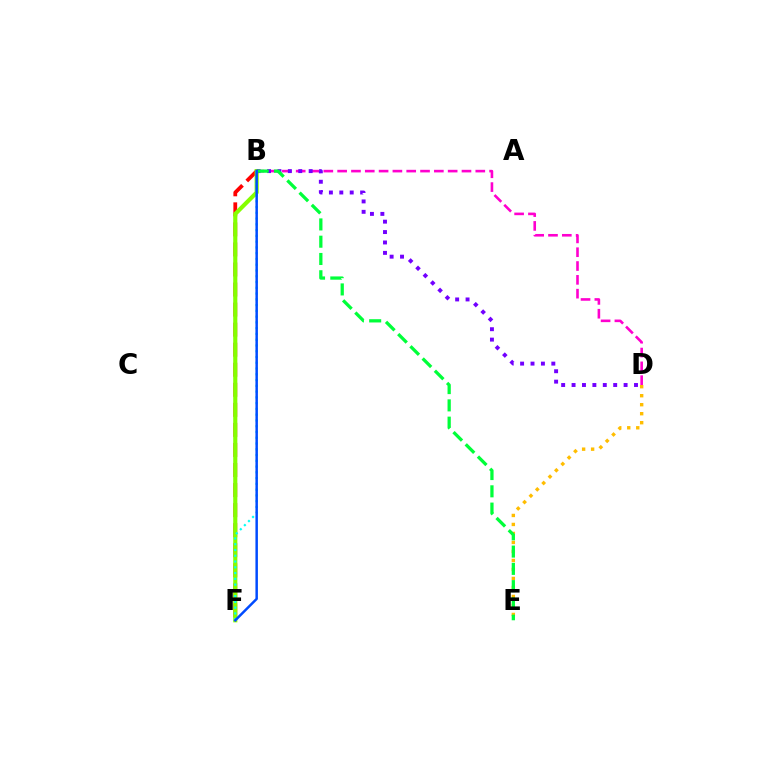{('B', 'D'): [{'color': '#ff00cf', 'line_style': 'dashed', 'thickness': 1.88}, {'color': '#7200ff', 'line_style': 'dotted', 'thickness': 2.83}], ('D', 'E'): [{'color': '#ffbd00', 'line_style': 'dotted', 'thickness': 2.44}], ('B', 'F'): [{'color': '#ff0000', 'line_style': 'dashed', 'thickness': 2.72}, {'color': '#84ff00', 'line_style': 'solid', 'thickness': 2.98}, {'color': '#00fff6', 'line_style': 'dotted', 'thickness': 1.57}, {'color': '#004bff', 'line_style': 'solid', 'thickness': 1.79}], ('B', 'E'): [{'color': '#00ff39', 'line_style': 'dashed', 'thickness': 2.35}]}